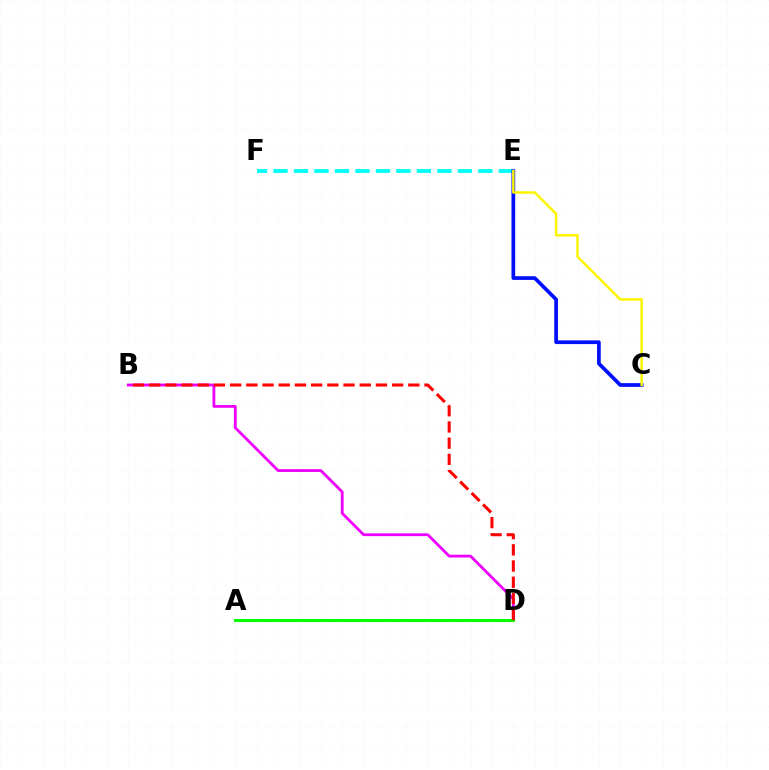{('E', 'F'): [{'color': '#00fff6', 'line_style': 'dashed', 'thickness': 2.78}], ('C', 'E'): [{'color': '#0010ff', 'line_style': 'solid', 'thickness': 2.67}, {'color': '#fcf500', 'line_style': 'solid', 'thickness': 1.79}], ('B', 'D'): [{'color': '#ee00ff', 'line_style': 'solid', 'thickness': 2.02}, {'color': '#ff0000', 'line_style': 'dashed', 'thickness': 2.2}], ('A', 'D'): [{'color': '#08ff00', 'line_style': 'solid', 'thickness': 2.18}]}